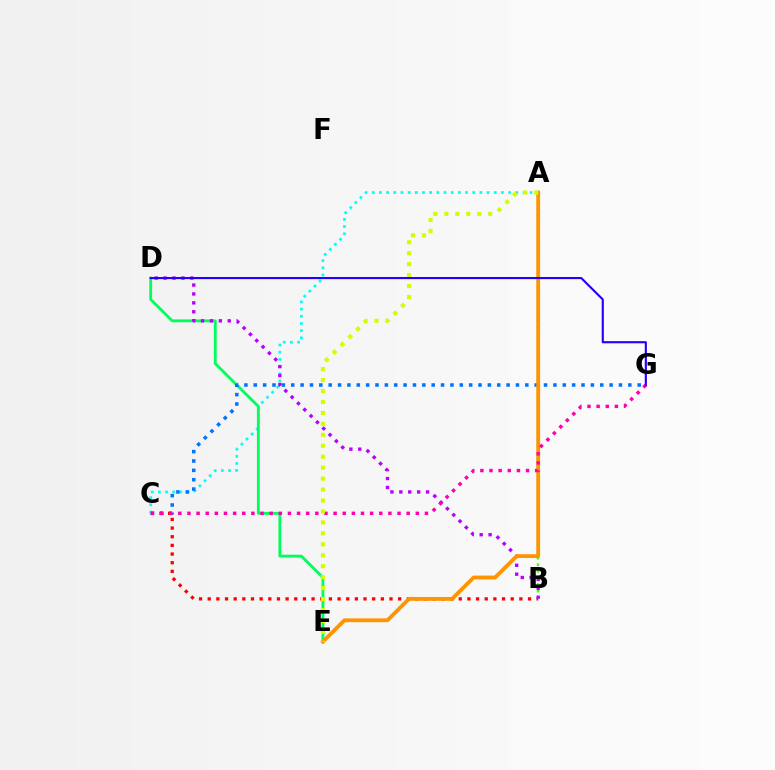{('B', 'C'): [{'color': '#ff0000', 'line_style': 'dotted', 'thickness': 2.35}], ('A', 'B'): [{'color': '#3dff00', 'line_style': 'dotted', 'thickness': 1.79}], ('A', 'C'): [{'color': '#00fff6', 'line_style': 'dotted', 'thickness': 1.95}], ('D', 'E'): [{'color': '#00ff5c', 'line_style': 'solid', 'thickness': 2.04}], ('C', 'G'): [{'color': '#0074ff', 'line_style': 'dotted', 'thickness': 2.54}, {'color': '#ff00ac', 'line_style': 'dotted', 'thickness': 2.48}], ('B', 'D'): [{'color': '#b900ff', 'line_style': 'dotted', 'thickness': 2.42}], ('A', 'E'): [{'color': '#ff9400', 'line_style': 'solid', 'thickness': 2.75}, {'color': '#d1ff00', 'line_style': 'dotted', 'thickness': 2.98}], ('D', 'G'): [{'color': '#2500ff', 'line_style': 'solid', 'thickness': 1.54}]}